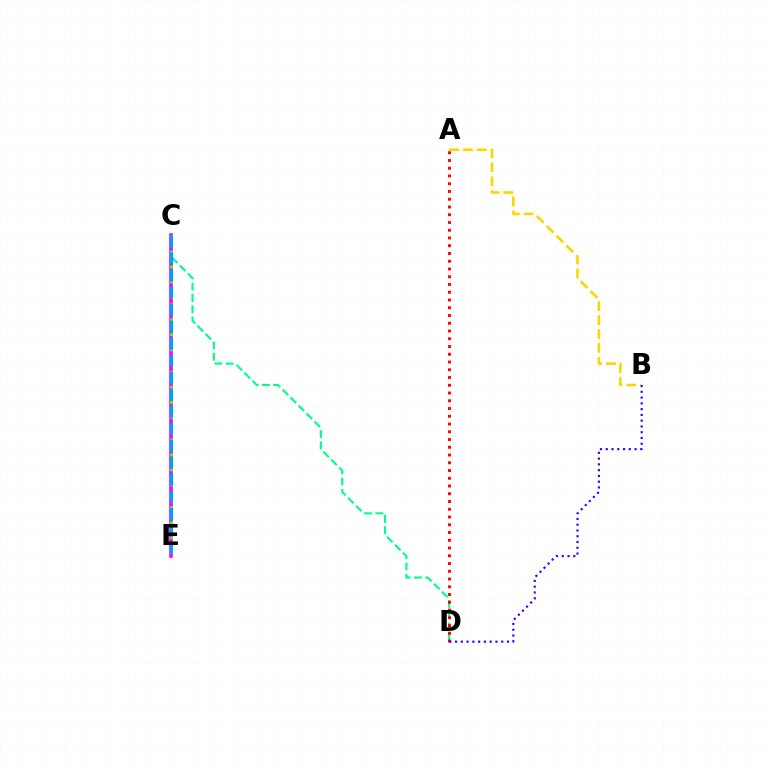{('C', 'D'): [{'color': '#00ff86', 'line_style': 'dashed', 'thickness': 1.53}], ('A', 'B'): [{'color': '#ffd500', 'line_style': 'dashed', 'thickness': 1.89}], ('C', 'E'): [{'color': '#ff00ed', 'line_style': 'solid', 'thickness': 2.58}, {'color': '#4fff00', 'line_style': 'dotted', 'thickness': 2.04}, {'color': '#009eff', 'line_style': 'dashed', 'thickness': 2.31}], ('A', 'D'): [{'color': '#ff0000', 'line_style': 'dotted', 'thickness': 2.11}], ('B', 'D'): [{'color': '#3700ff', 'line_style': 'dotted', 'thickness': 1.57}]}